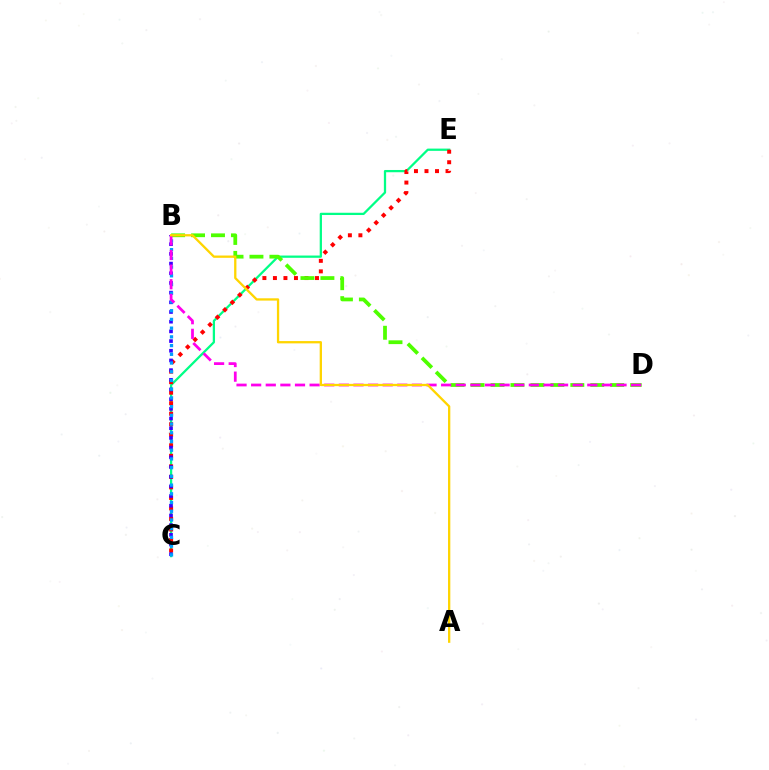{('C', 'E'): [{'color': '#00ff86', 'line_style': 'solid', 'thickness': 1.63}, {'color': '#ff0000', 'line_style': 'dotted', 'thickness': 2.86}], ('B', 'C'): [{'color': '#3700ff', 'line_style': 'dotted', 'thickness': 2.63}, {'color': '#009eff', 'line_style': 'dotted', 'thickness': 2.37}], ('B', 'D'): [{'color': '#4fff00', 'line_style': 'dashed', 'thickness': 2.71}, {'color': '#ff00ed', 'line_style': 'dashed', 'thickness': 1.99}], ('A', 'B'): [{'color': '#ffd500', 'line_style': 'solid', 'thickness': 1.65}]}